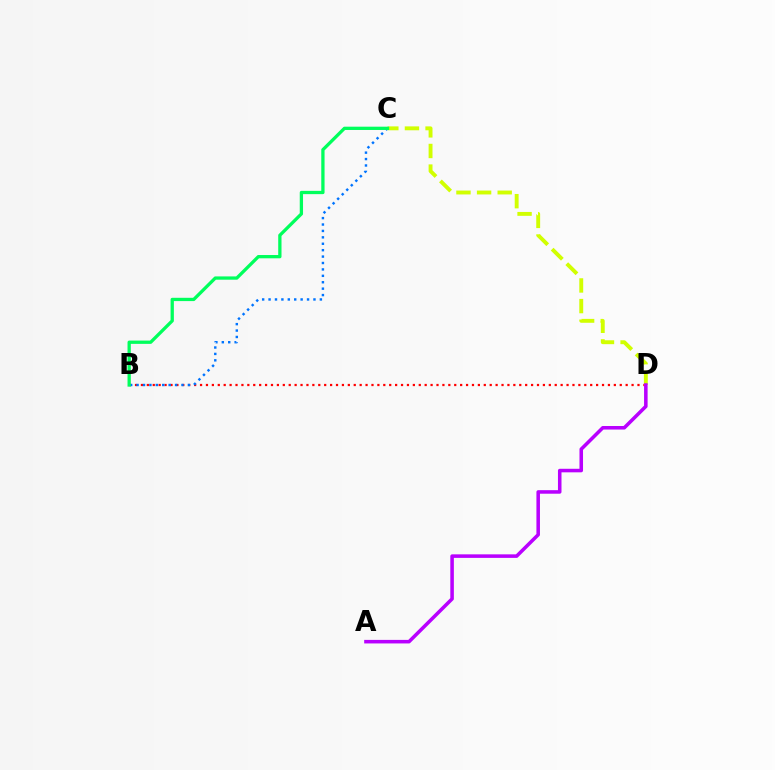{('B', 'D'): [{'color': '#ff0000', 'line_style': 'dotted', 'thickness': 1.61}], ('C', 'D'): [{'color': '#d1ff00', 'line_style': 'dashed', 'thickness': 2.8}], ('A', 'D'): [{'color': '#b900ff', 'line_style': 'solid', 'thickness': 2.55}], ('B', 'C'): [{'color': '#0074ff', 'line_style': 'dotted', 'thickness': 1.74}, {'color': '#00ff5c', 'line_style': 'solid', 'thickness': 2.37}]}